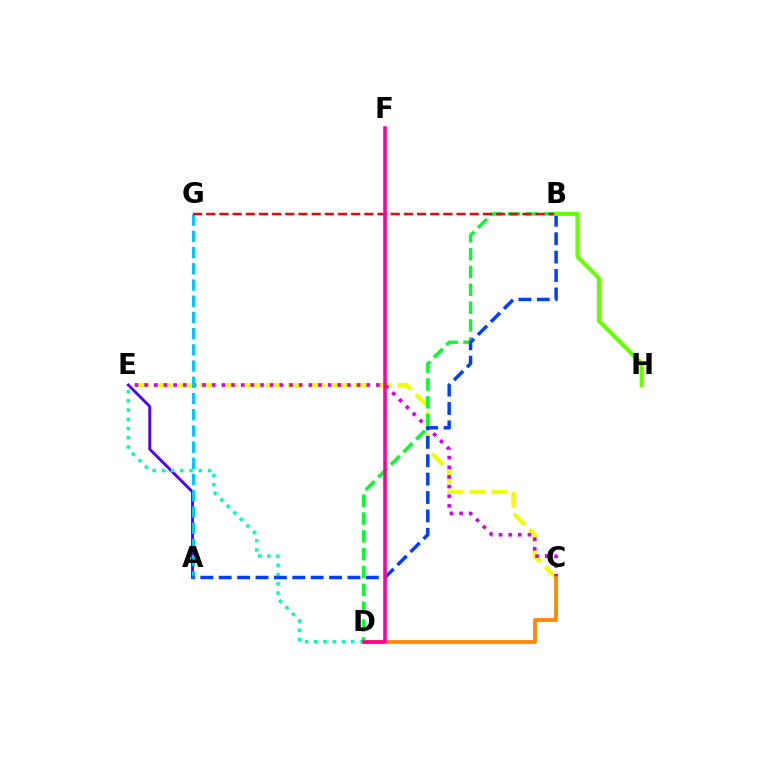{('A', 'E'): [{'color': '#4f00ff', 'line_style': 'solid', 'thickness': 2.07}], ('D', 'E'): [{'color': '#00ffaf', 'line_style': 'dotted', 'thickness': 2.51}], ('C', 'E'): [{'color': '#eeff00', 'line_style': 'dashed', 'thickness': 2.98}, {'color': '#d600ff', 'line_style': 'dotted', 'thickness': 2.62}], ('C', 'D'): [{'color': '#ff8800', 'line_style': 'solid', 'thickness': 2.73}], ('A', 'G'): [{'color': '#00c7ff', 'line_style': 'dashed', 'thickness': 2.2}], ('B', 'D'): [{'color': '#00ff27', 'line_style': 'dashed', 'thickness': 2.42}], ('A', 'B'): [{'color': '#003fff', 'line_style': 'dashed', 'thickness': 2.5}], ('B', 'G'): [{'color': '#ff0000', 'line_style': 'dashed', 'thickness': 1.79}], ('B', 'H'): [{'color': '#66ff00', 'line_style': 'solid', 'thickness': 2.96}], ('D', 'F'): [{'color': '#ff00a0', 'line_style': 'solid', 'thickness': 2.57}]}